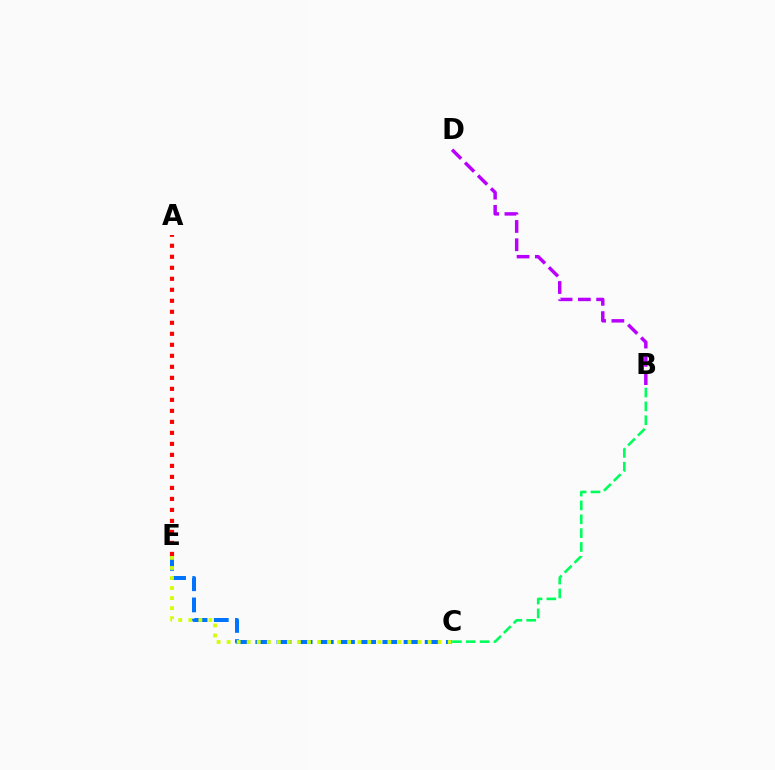{('C', 'E'): [{'color': '#0074ff', 'line_style': 'dashed', 'thickness': 2.88}, {'color': '#d1ff00', 'line_style': 'dotted', 'thickness': 2.73}], ('A', 'E'): [{'color': '#ff0000', 'line_style': 'dotted', 'thickness': 2.99}], ('B', 'C'): [{'color': '#00ff5c', 'line_style': 'dashed', 'thickness': 1.88}], ('B', 'D'): [{'color': '#b900ff', 'line_style': 'dashed', 'thickness': 2.49}]}